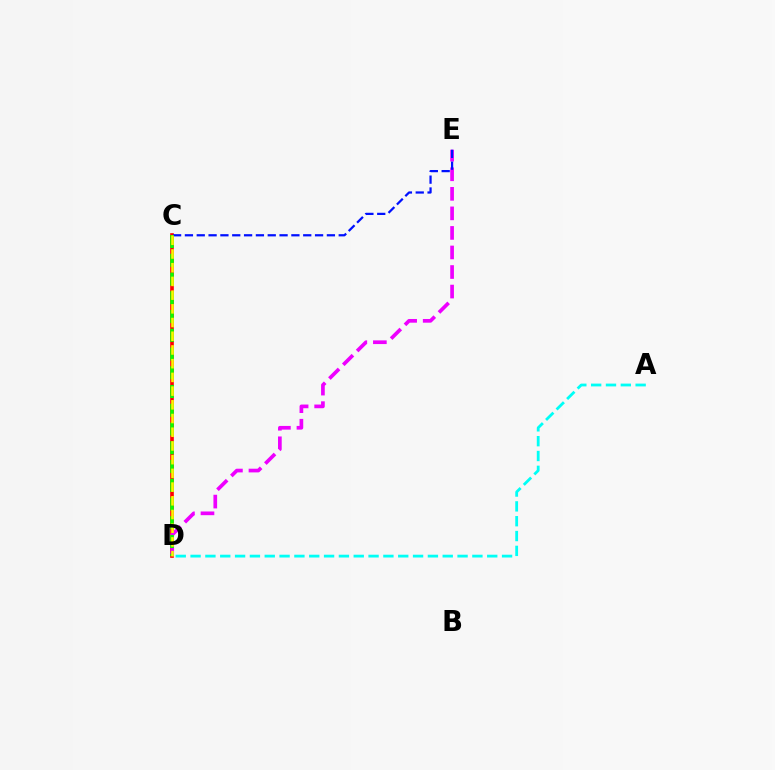{('C', 'D'): [{'color': '#ff0000', 'line_style': 'solid', 'thickness': 2.63}, {'color': '#08ff00', 'line_style': 'dashed', 'thickness': 2.55}, {'color': '#fcf500', 'line_style': 'dashed', 'thickness': 1.86}], ('D', 'E'): [{'color': '#ee00ff', 'line_style': 'dashed', 'thickness': 2.66}], ('C', 'E'): [{'color': '#0010ff', 'line_style': 'dashed', 'thickness': 1.61}], ('A', 'D'): [{'color': '#00fff6', 'line_style': 'dashed', 'thickness': 2.02}]}